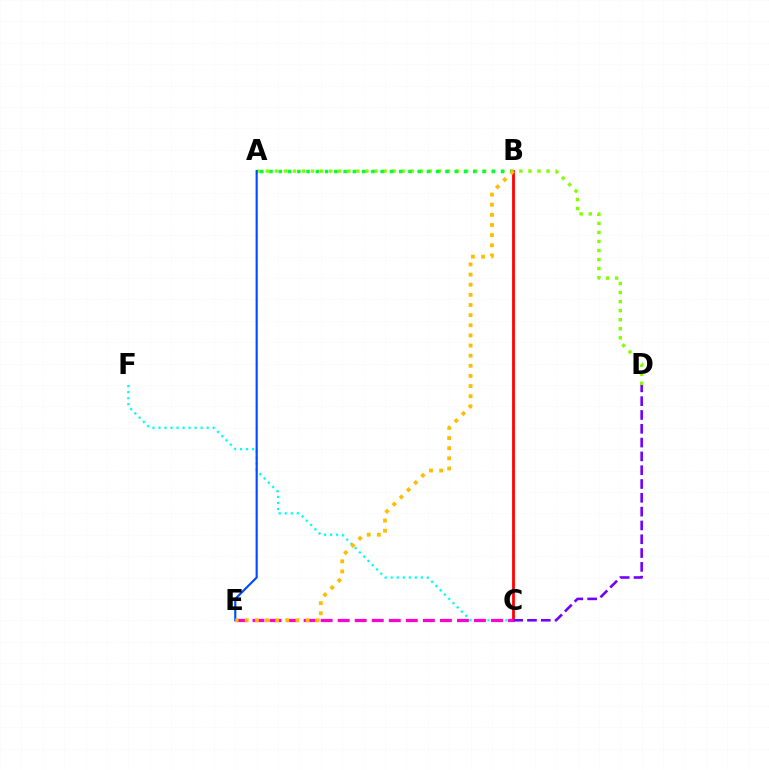{('B', 'C'): [{'color': '#ff0000', 'line_style': 'solid', 'thickness': 2.0}], ('C', 'F'): [{'color': '#00fff6', 'line_style': 'dotted', 'thickness': 1.64}], ('A', 'D'): [{'color': '#84ff00', 'line_style': 'dotted', 'thickness': 2.46}], ('C', 'D'): [{'color': '#7200ff', 'line_style': 'dashed', 'thickness': 1.88}], ('A', 'B'): [{'color': '#00ff39', 'line_style': 'dotted', 'thickness': 2.52}], ('A', 'E'): [{'color': '#004bff', 'line_style': 'solid', 'thickness': 1.55}], ('C', 'E'): [{'color': '#ff00cf', 'line_style': 'dashed', 'thickness': 2.31}], ('B', 'E'): [{'color': '#ffbd00', 'line_style': 'dotted', 'thickness': 2.75}]}